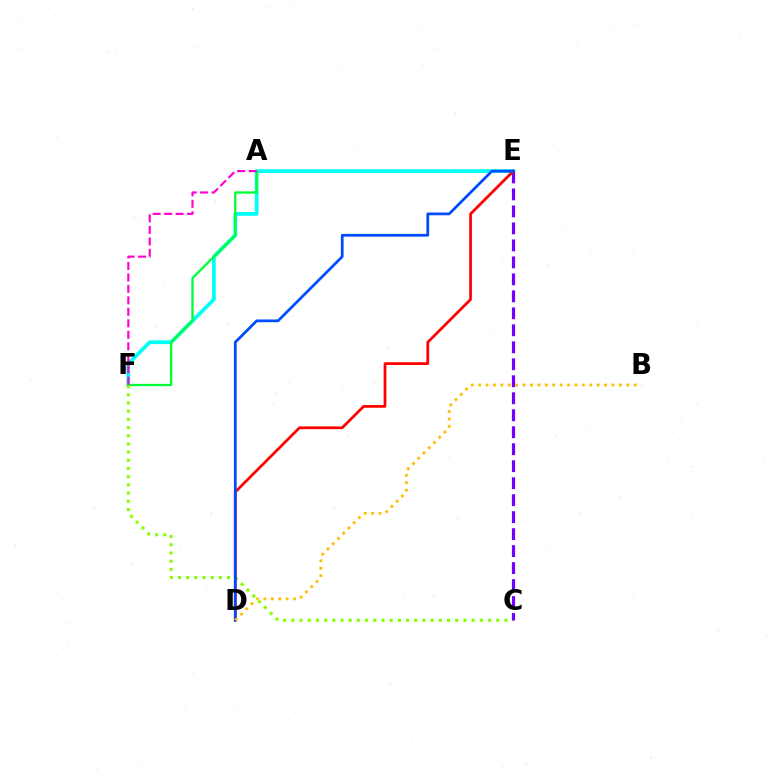{('E', 'F'): [{'color': '#00fff6', 'line_style': 'solid', 'thickness': 2.69}], ('A', 'F'): [{'color': '#00ff39', 'line_style': 'solid', 'thickness': 1.66}, {'color': '#ff00cf', 'line_style': 'dashed', 'thickness': 1.56}], ('C', 'F'): [{'color': '#84ff00', 'line_style': 'dotted', 'thickness': 2.23}], ('C', 'E'): [{'color': '#7200ff', 'line_style': 'dashed', 'thickness': 2.31}], ('D', 'E'): [{'color': '#ff0000', 'line_style': 'solid', 'thickness': 1.98}, {'color': '#004bff', 'line_style': 'solid', 'thickness': 1.97}], ('B', 'D'): [{'color': '#ffbd00', 'line_style': 'dotted', 'thickness': 2.01}]}